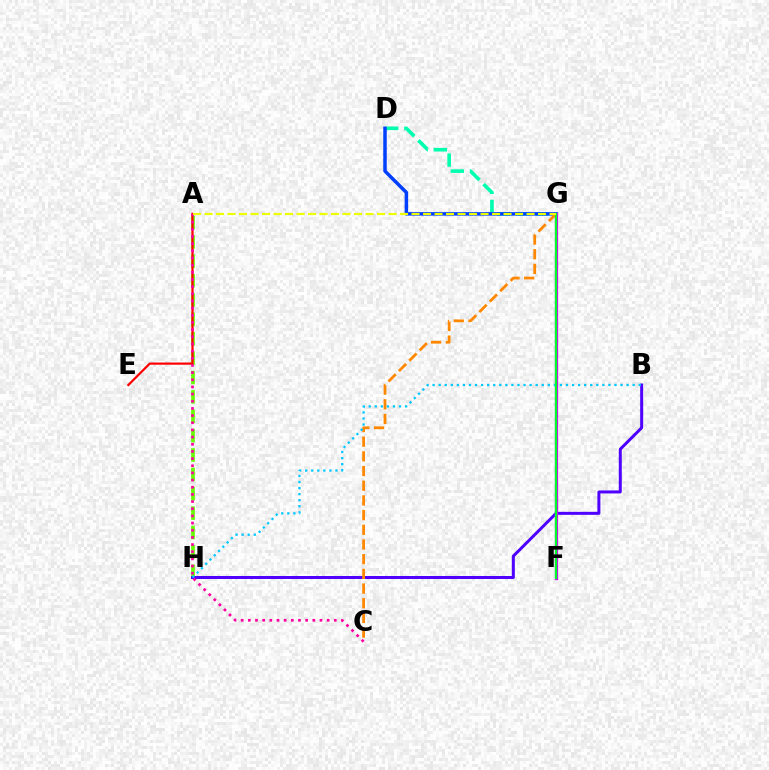{('A', 'H'): [{'color': '#66ff00', 'line_style': 'dashed', 'thickness': 2.63}], ('B', 'H'): [{'color': '#4f00ff', 'line_style': 'solid', 'thickness': 2.15}, {'color': '#00c7ff', 'line_style': 'dotted', 'thickness': 1.65}], ('D', 'G'): [{'color': '#00ffaf', 'line_style': 'dashed', 'thickness': 2.6}, {'color': '#003fff', 'line_style': 'solid', 'thickness': 2.51}], ('F', 'G'): [{'color': '#d600ff', 'line_style': 'solid', 'thickness': 2.34}, {'color': '#00ff27', 'line_style': 'solid', 'thickness': 1.63}], ('C', 'G'): [{'color': '#ff8800', 'line_style': 'dashed', 'thickness': 2.0}], ('A', 'E'): [{'color': '#ff0000', 'line_style': 'solid', 'thickness': 1.59}], ('A', 'C'): [{'color': '#ff00a0', 'line_style': 'dotted', 'thickness': 1.95}], ('A', 'G'): [{'color': '#eeff00', 'line_style': 'dashed', 'thickness': 1.56}]}